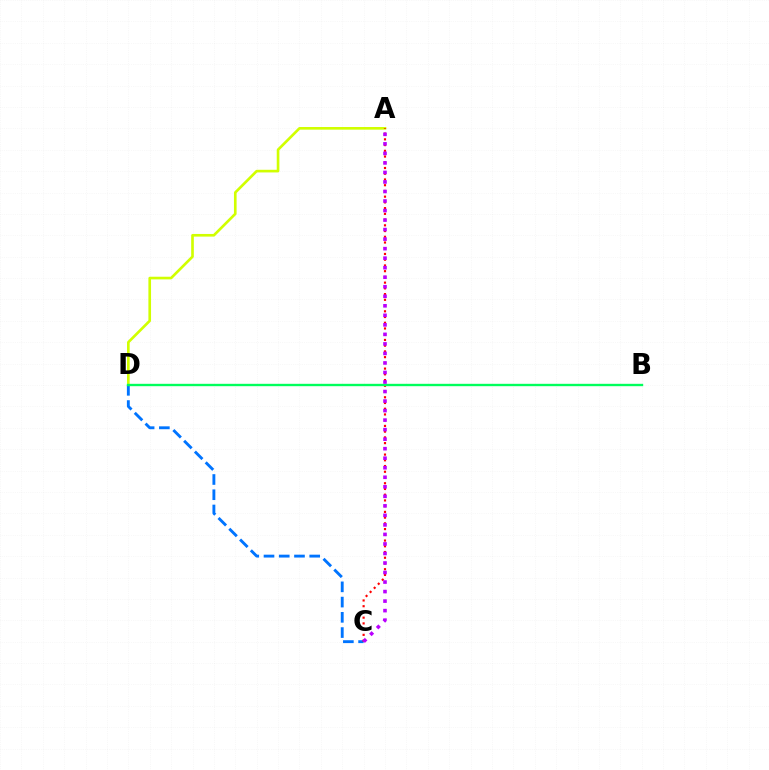{('A', 'D'): [{'color': '#d1ff00', 'line_style': 'solid', 'thickness': 1.91}], ('C', 'D'): [{'color': '#0074ff', 'line_style': 'dashed', 'thickness': 2.07}], ('A', 'C'): [{'color': '#ff0000', 'line_style': 'dotted', 'thickness': 1.56}, {'color': '#b900ff', 'line_style': 'dotted', 'thickness': 2.59}], ('B', 'D'): [{'color': '#00ff5c', 'line_style': 'solid', 'thickness': 1.71}]}